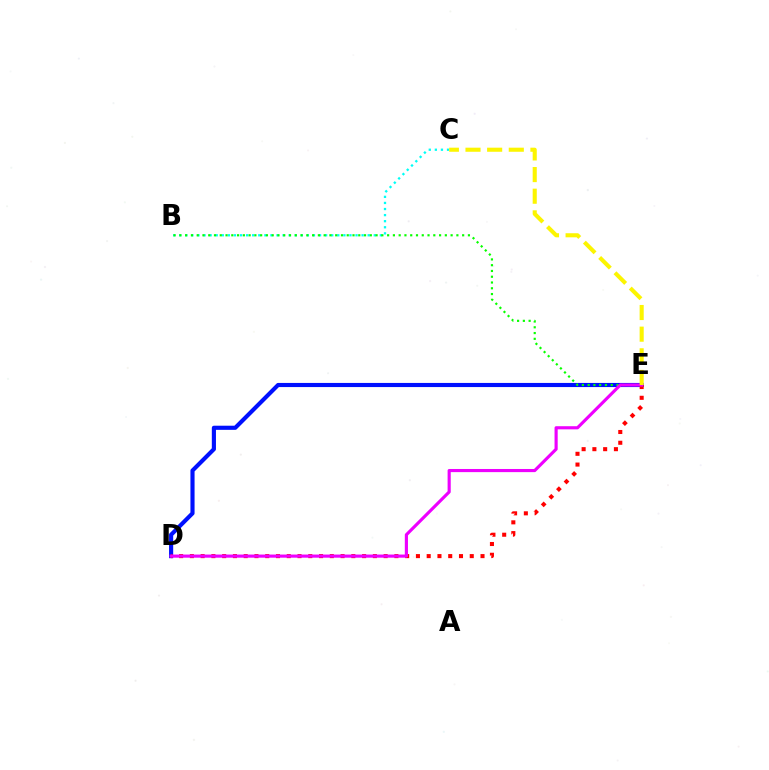{('B', 'C'): [{'color': '#00fff6', 'line_style': 'dotted', 'thickness': 1.65}], ('D', 'E'): [{'color': '#0010ff', 'line_style': 'solid', 'thickness': 2.98}, {'color': '#ff0000', 'line_style': 'dotted', 'thickness': 2.92}, {'color': '#ee00ff', 'line_style': 'solid', 'thickness': 2.26}], ('B', 'E'): [{'color': '#08ff00', 'line_style': 'dotted', 'thickness': 1.57}], ('C', 'E'): [{'color': '#fcf500', 'line_style': 'dashed', 'thickness': 2.94}]}